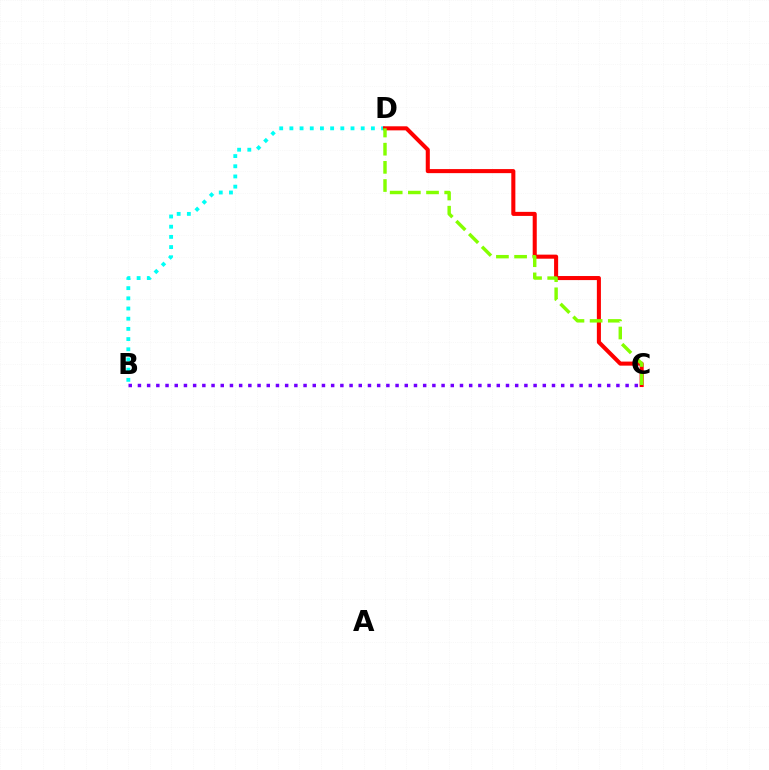{('B', 'D'): [{'color': '#00fff6', 'line_style': 'dotted', 'thickness': 2.77}], ('C', 'D'): [{'color': '#ff0000', 'line_style': 'solid', 'thickness': 2.92}, {'color': '#84ff00', 'line_style': 'dashed', 'thickness': 2.47}], ('B', 'C'): [{'color': '#7200ff', 'line_style': 'dotted', 'thickness': 2.5}]}